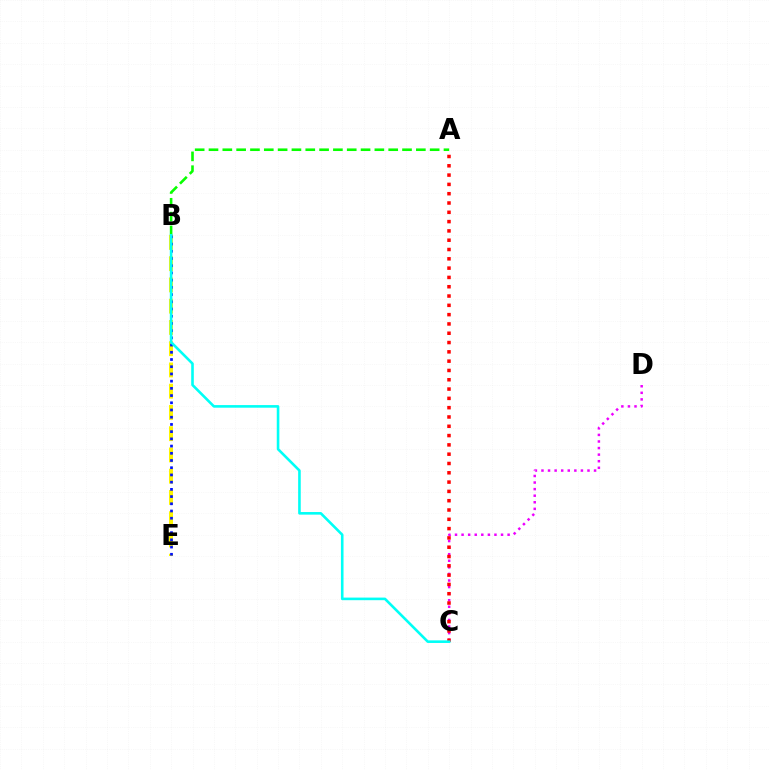{('A', 'B'): [{'color': '#08ff00', 'line_style': 'dashed', 'thickness': 1.88}], ('C', 'D'): [{'color': '#ee00ff', 'line_style': 'dotted', 'thickness': 1.79}], ('B', 'E'): [{'color': '#fcf500', 'line_style': 'dashed', 'thickness': 2.89}, {'color': '#0010ff', 'line_style': 'dotted', 'thickness': 1.96}], ('A', 'C'): [{'color': '#ff0000', 'line_style': 'dotted', 'thickness': 2.53}], ('B', 'C'): [{'color': '#00fff6', 'line_style': 'solid', 'thickness': 1.87}]}